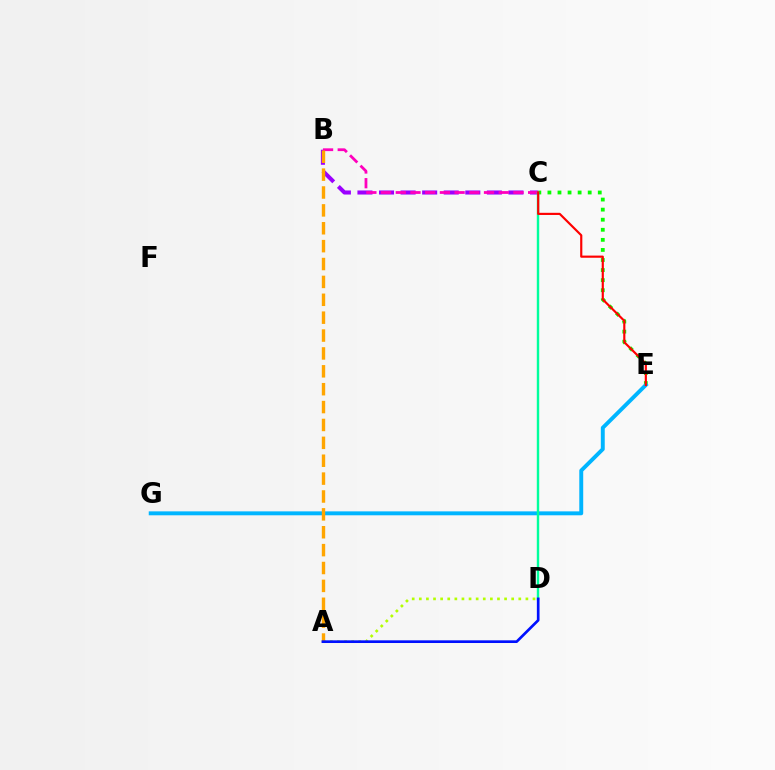{('B', 'C'): [{'color': '#9b00ff', 'line_style': 'dashed', 'thickness': 2.93}, {'color': '#ff00bd', 'line_style': 'dashed', 'thickness': 2.0}], ('A', 'D'): [{'color': '#b3ff00', 'line_style': 'dotted', 'thickness': 1.93}, {'color': '#0010ff', 'line_style': 'solid', 'thickness': 1.93}], ('C', 'E'): [{'color': '#08ff00', 'line_style': 'dotted', 'thickness': 2.74}, {'color': '#ff0000', 'line_style': 'solid', 'thickness': 1.56}], ('E', 'G'): [{'color': '#00b5ff', 'line_style': 'solid', 'thickness': 2.82}], ('C', 'D'): [{'color': '#00ff9d', 'line_style': 'solid', 'thickness': 1.74}], ('A', 'B'): [{'color': '#ffa500', 'line_style': 'dashed', 'thickness': 2.43}]}